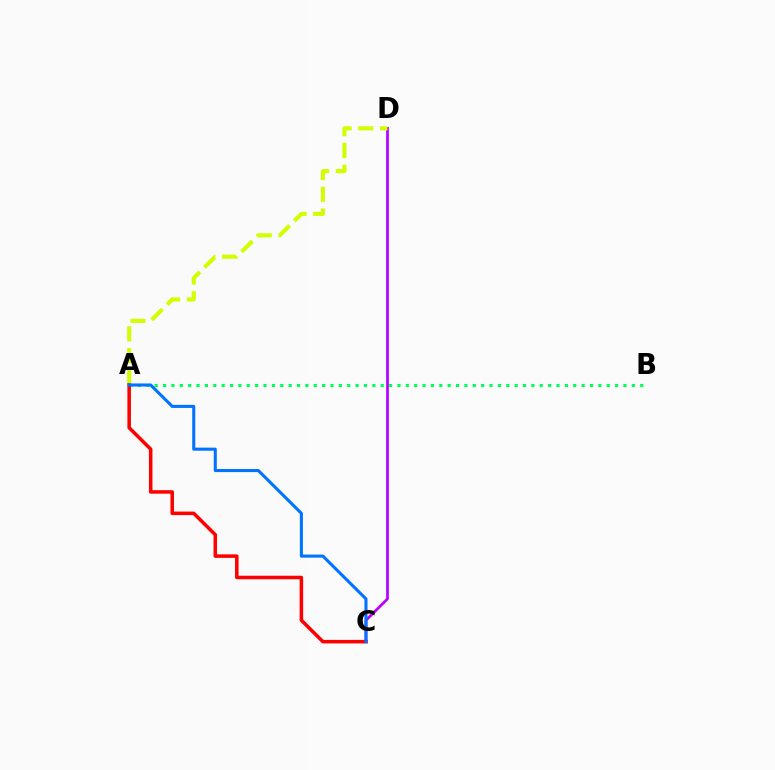{('A', 'B'): [{'color': '#00ff5c', 'line_style': 'dotted', 'thickness': 2.27}], ('C', 'D'): [{'color': '#b900ff', 'line_style': 'solid', 'thickness': 1.96}], ('A', 'D'): [{'color': '#d1ff00', 'line_style': 'dashed', 'thickness': 2.96}], ('A', 'C'): [{'color': '#ff0000', 'line_style': 'solid', 'thickness': 2.54}, {'color': '#0074ff', 'line_style': 'solid', 'thickness': 2.21}]}